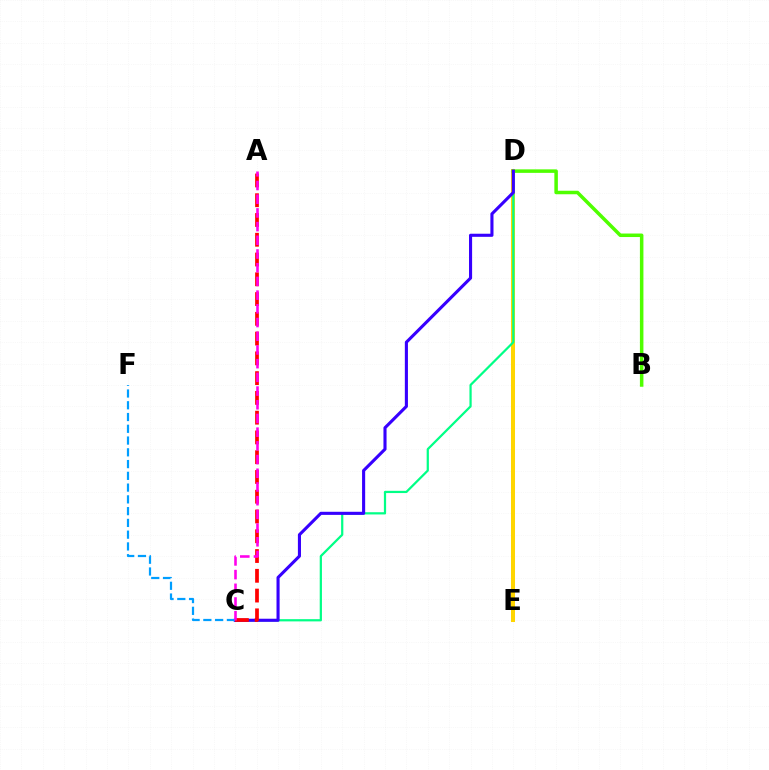{('D', 'E'): [{'color': '#ffd500', 'line_style': 'solid', 'thickness': 2.9}], ('C', 'D'): [{'color': '#00ff86', 'line_style': 'solid', 'thickness': 1.6}, {'color': '#3700ff', 'line_style': 'solid', 'thickness': 2.23}], ('B', 'D'): [{'color': '#4fff00', 'line_style': 'solid', 'thickness': 2.53}], ('A', 'C'): [{'color': '#ff0000', 'line_style': 'dashed', 'thickness': 2.69}, {'color': '#ff00ed', 'line_style': 'dashed', 'thickness': 1.86}], ('C', 'F'): [{'color': '#009eff', 'line_style': 'dashed', 'thickness': 1.6}]}